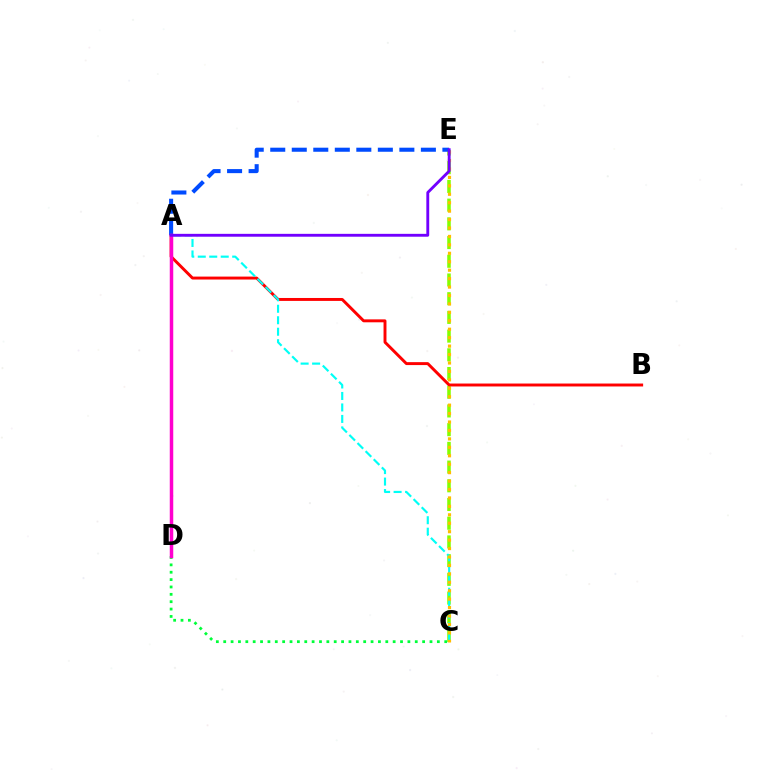{('C', 'E'): [{'color': '#84ff00', 'line_style': 'dashed', 'thickness': 2.54}, {'color': '#ffbd00', 'line_style': 'dotted', 'thickness': 2.29}], ('A', 'B'): [{'color': '#ff0000', 'line_style': 'solid', 'thickness': 2.11}], ('A', 'E'): [{'color': '#004bff', 'line_style': 'dashed', 'thickness': 2.92}, {'color': '#7200ff', 'line_style': 'solid', 'thickness': 2.06}], ('C', 'D'): [{'color': '#00ff39', 'line_style': 'dotted', 'thickness': 2.0}], ('A', 'C'): [{'color': '#00fff6', 'line_style': 'dashed', 'thickness': 1.56}], ('A', 'D'): [{'color': '#ff00cf', 'line_style': 'solid', 'thickness': 2.51}]}